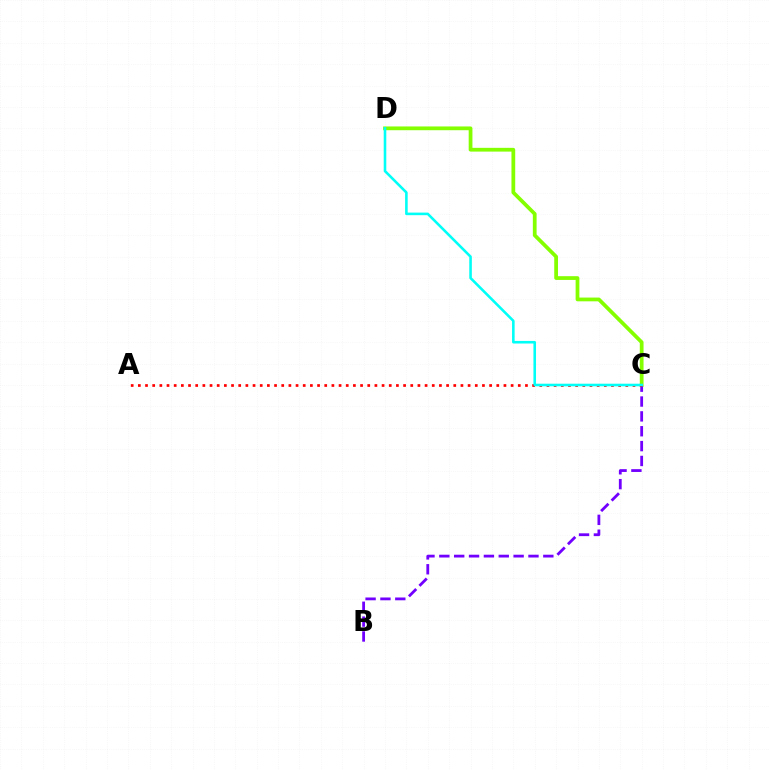{('C', 'D'): [{'color': '#84ff00', 'line_style': 'solid', 'thickness': 2.71}, {'color': '#00fff6', 'line_style': 'solid', 'thickness': 1.86}], ('B', 'C'): [{'color': '#7200ff', 'line_style': 'dashed', 'thickness': 2.02}], ('A', 'C'): [{'color': '#ff0000', 'line_style': 'dotted', 'thickness': 1.95}]}